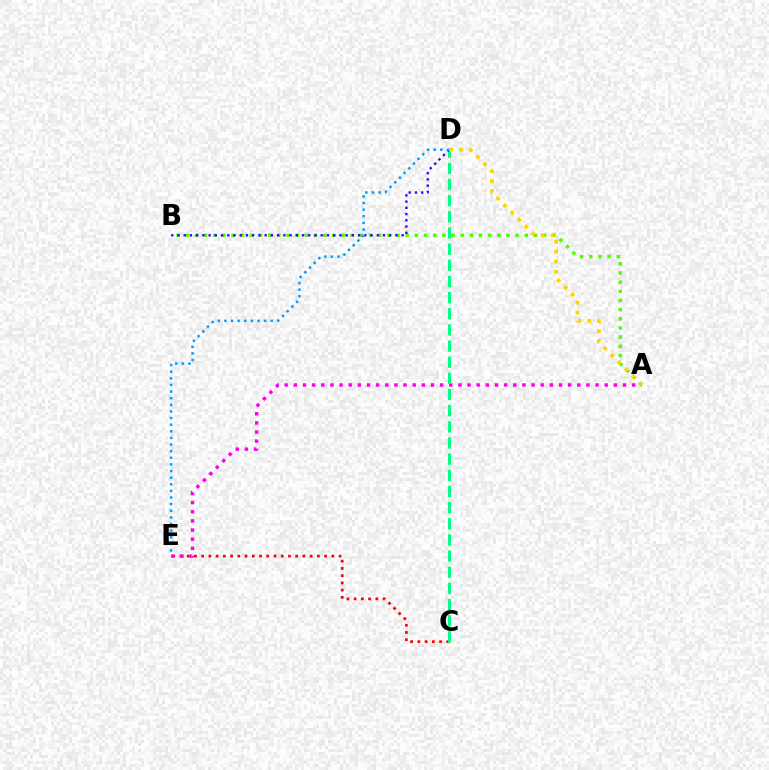{('C', 'E'): [{'color': '#ff0000', 'line_style': 'dotted', 'thickness': 1.96}], ('A', 'B'): [{'color': '#4fff00', 'line_style': 'dotted', 'thickness': 2.49}], ('A', 'E'): [{'color': '#ff00ed', 'line_style': 'dotted', 'thickness': 2.48}], ('C', 'D'): [{'color': '#00ff86', 'line_style': 'dashed', 'thickness': 2.19}], ('B', 'D'): [{'color': '#3700ff', 'line_style': 'dotted', 'thickness': 1.69}], ('D', 'E'): [{'color': '#009eff', 'line_style': 'dotted', 'thickness': 1.8}], ('A', 'D'): [{'color': '#ffd500', 'line_style': 'dotted', 'thickness': 2.71}]}